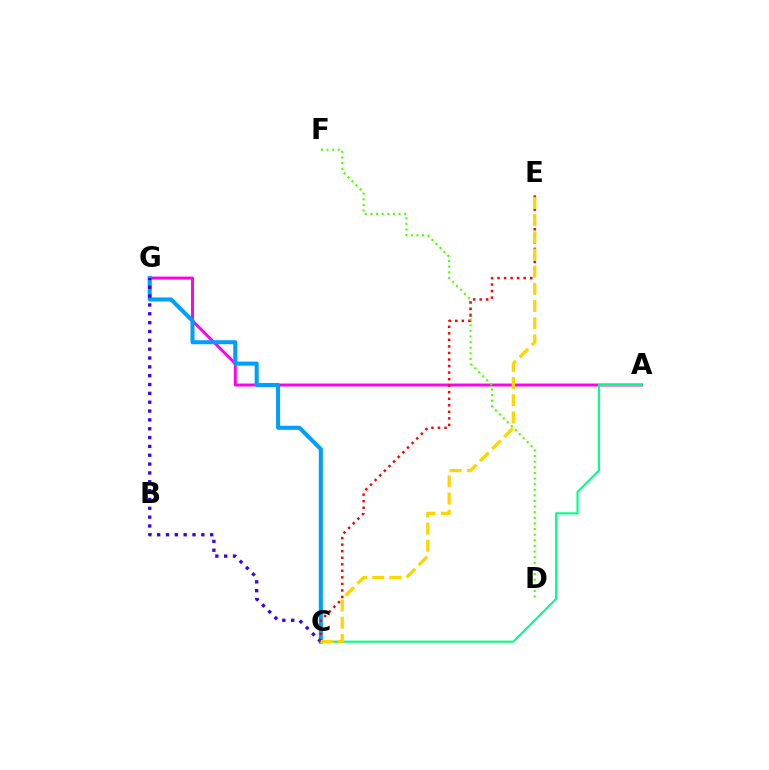{('A', 'G'): [{'color': '#ff00ed', 'line_style': 'solid', 'thickness': 2.12}], ('C', 'G'): [{'color': '#009eff', 'line_style': 'solid', 'thickness': 2.91}, {'color': '#3700ff', 'line_style': 'dotted', 'thickness': 2.4}], ('D', 'F'): [{'color': '#4fff00', 'line_style': 'dotted', 'thickness': 1.53}], ('A', 'C'): [{'color': '#00ff86', 'line_style': 'solid', 'thickness': 1.52}], ('C', 'E'): [{'color': '#ff0000', 'line_style': 'dotted', 'thickness': 1.78}, {'color': '#ffd500', 'line_style': 'dashed', 'thickness': 2.33}]}